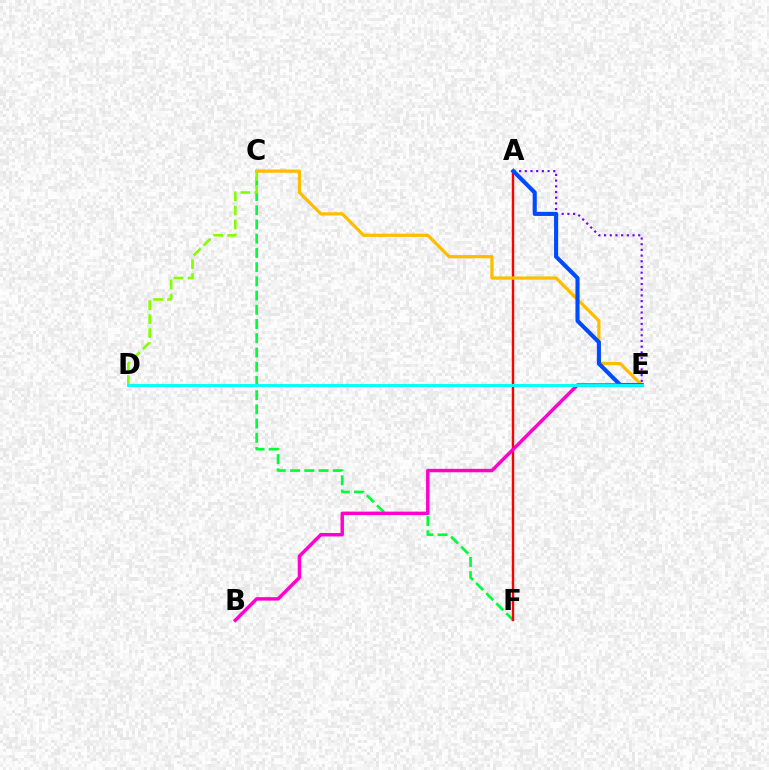{('A', 'E'): [{'color': '#7200ff', 'line_style': 'dotted', 'thickness': 1.55}, {'color': '#004bff', 'line_style': 'solid', 'thickness': 2.95}], ('C', 'F'): [{'color': '#00ff39', 'line_style': 'dashed', 'thickness': 1.93}], ('A', 'F'): [{'color': '#ff0000', 'line_style': 'solid', 'thickness': 1.73}], ('C', 'E'): [{'color': '#ffbd00', 'line_style': 'solid', 'thickness': 2.33}], ('B', 'E'): [{'color': '#ff00cf', 'line_style': 'solid', 'thickness': 2.48}], ('C', 'D'): [{'color': '#84ff00', 'line_style': 'dashed', 'thickness': 1.9}], ('D', 'E'): [{'color': '#00fff6', 'line_style': 'solid', 'thickness': 2.09}]}